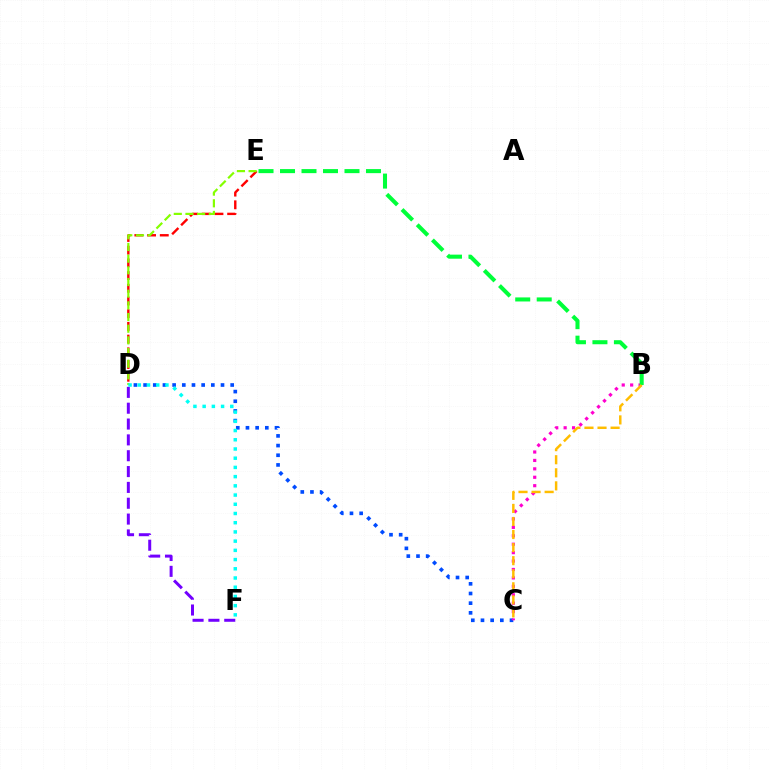{('D', 'E'): [{'color': '#ff0000', 'line_style': 'dashed', 'thickness': 1.73}, {'color': '#84ff00', 'line_style': 'dashed', 'thickness': 1.59}], ('C', 'D'): [{'color': '#004bff', 'line_style': 'dotted', 'thickness': 2.63}], ('D', 'F'): [{'color': '#7200ff', 'line_style': 'dashed', 'thickness': 2.15}, {'color': '#00fff6', 'line_style': 'dotted', 'thickness': 2.5}], ('B', 'C'): [{'color': '#ff00cf', 'line_style': 'dotted', 'thickness': 2.29}, {'color': '#ffbd00', 'line_style': 'dashed', 'thickness': 1.78}], ('B', 'E'): [{'color': '#00ff39', 'line_style': 'dashed', 'thickness': 2.92}]}